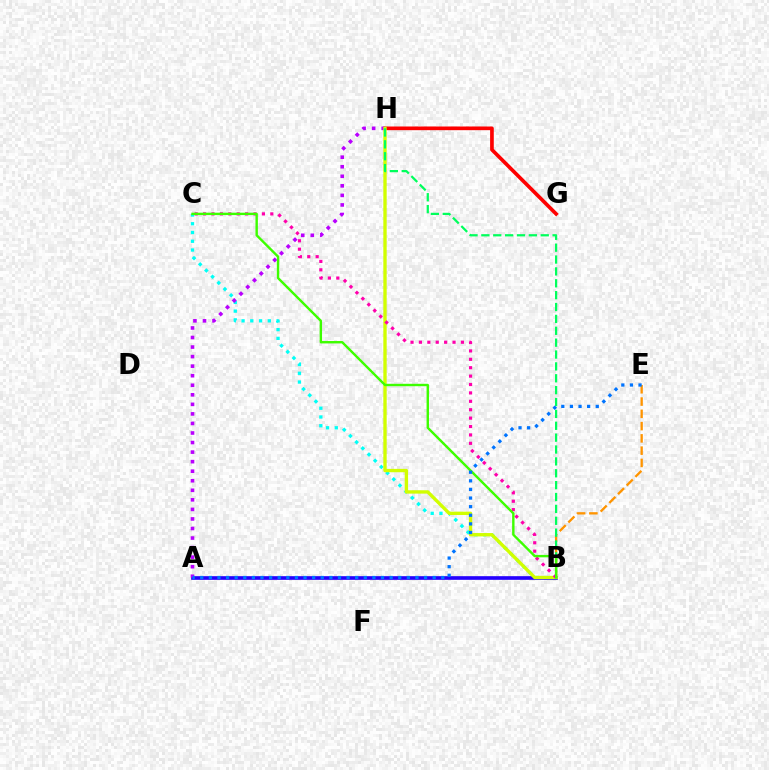{('B', 'C'): [{'color': '#00fff6', 'line_style': 'dotted', 'thickness': 2.38}, {'color': '#ff00ac', 'line_style': 'dotted', 'thickness': 2.28}, {'color': '#3dff00', 'line_style': 'solid', 'thickness': 1.73}], ('A', 'B'): [{'color': '#2500ff', 'line_style': 'solid', 'thickness': 2.63}], ('G', 'H'): [{'color': '#ff0000', 'line_style': 'solid', 'thickness': 2.65}], ('B', 'E'): [{'color': '#ff9400', 'line_style': 'dashed', 'thickness': 1.67}], ('A', 'H'): [{'color': '#b900ff', 'line_style': 'dotted', 'thickness': 2.59}], ('B', 'H'): [{'color': '#d1ff00', 'line_style': 'solid', 'thickness': 2.41}, {'color': '#00ff5c', 'line_style': 'dashed', 'thickness': 1.61}], ('A', 'E'): [{'color': '#0074ff', 'line_style': 'dotted', 'thickness': 2.34}]}